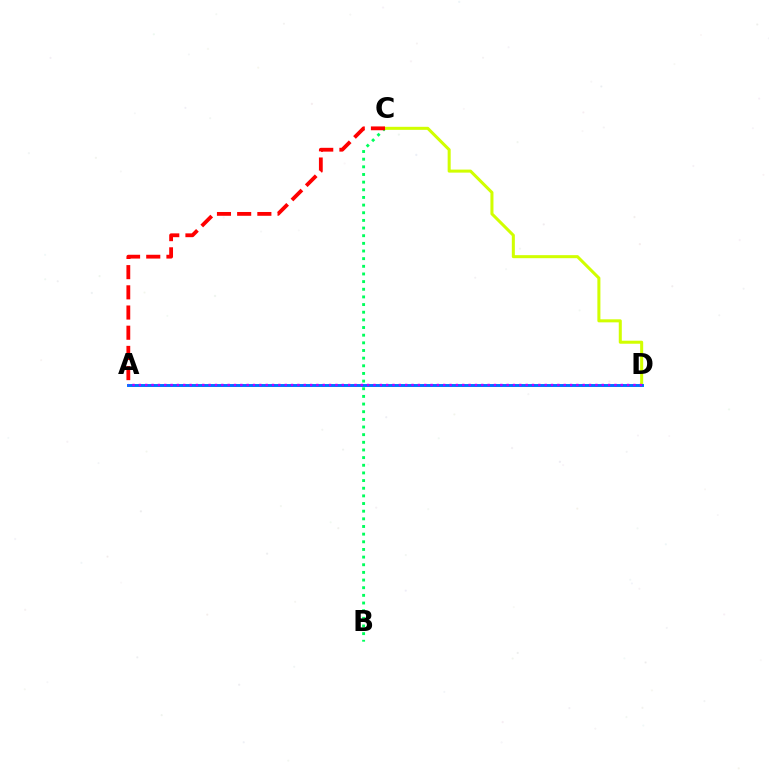{('B', 'C'): [{'color': '#00ff5c', 'line_style': 'dotted', 'thickness': 2.08}], ('C', 'D'): [{'color': '#d1ff00', 'line_style': 'solid', 'thickness': 2.19}], ('A', 'D'): [{'color': '#0074ff', 'line_style': 'solid', 'thickness': 2.12}, {'color': '#b900ff', 'line_style': 'dotted', 'thickness': 1.72}], ('A', 'C'): [{'color': '#ff0000', 'line_style': 'dashed', 'thickness': 2.74}]}